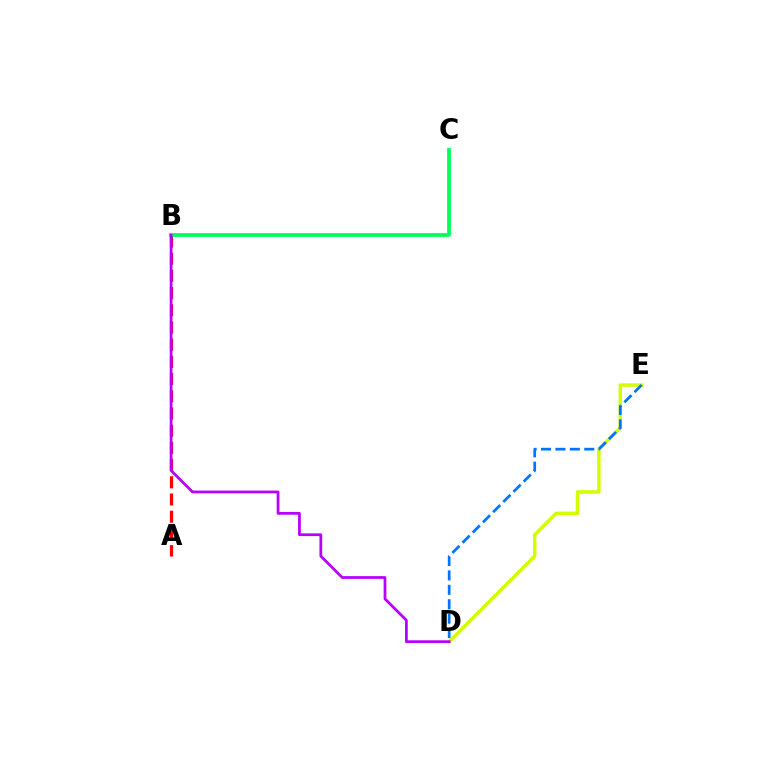{('D', 'E'): [{'color': '#d1ff00', 'line_style': 'solid', 'thickness': 2.5}, {'color': '#0074ff', 'line_style': 'dashed', 'thickness': 1.96}], ('A', 'B'): [{'color': '#ff0000', 'line_style': 'dashed', 'thickness': 2.34}], ('B', 'C'): [{'color': '#00ff5c', 'line_style': 'solid', 'thickness': 2.72}], ('B', 'D'): [{'color': '#b900ff', 'line_style': 'solid', 'thickness': 1.99}]}